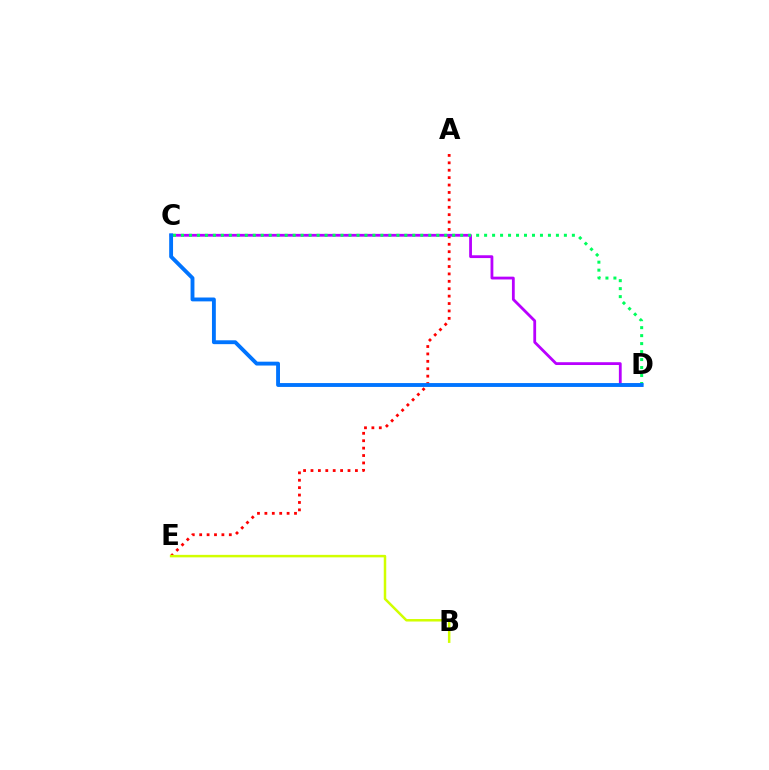{('A', 'E'): [{'color': '#ff0000', 'line_style': 'dotted', 'thickness': 2.01}], ('C', 'D'): [{'color': '#b900ff', 'line_style': 'solid', 'thickness': 2.02}, {'color': '#00ff5c', 'line_style': 'dotted', 'thickness': 2.17}, {'color': '#0074ff', 'line_style': 'solid', 'thickness': 2.78}], ('B', 'E'): [{'color': '#d1ff00', 'line_style': 'solid', 'thickness': 1.8}]}